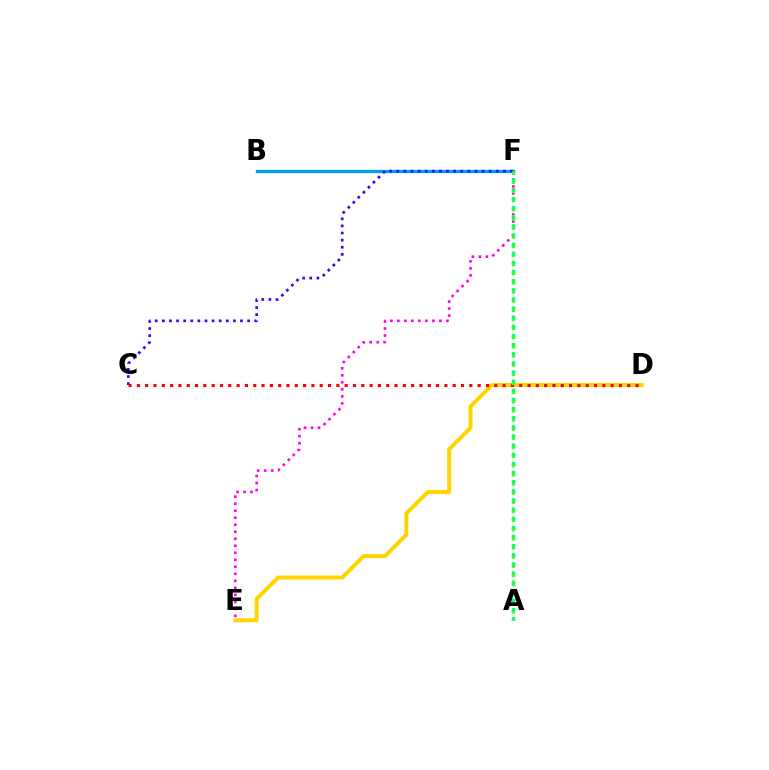{('E', 'F'): [{'color': '#ff00ed', 'line_style': 'dotted', 'thickness': 1.9}], ('B', 'F'): [{'color': '#009eff', 'line_style': 'solid', 'thickness': 2.35}], ('D', 'E'): [{'color': '#ffd500', 'line_style': 'solid', 'thickness': 2.86}], ('C', 'D'): [{'color': '#ff0000', 'line_style': 'dotted', 'thickness': 2.26}], ('C', 'F'): [{'color': '#3700ff', 'line_style': 'dotted', 'thickness': 1.93}], ('A', 'F'): [{'color': '#4fff00', 'line_style': 'dotted', 'thickness': 2.48}, {'color': '#00ff86', 'line_style': 'dotted', 'thickness': 2.48}]}